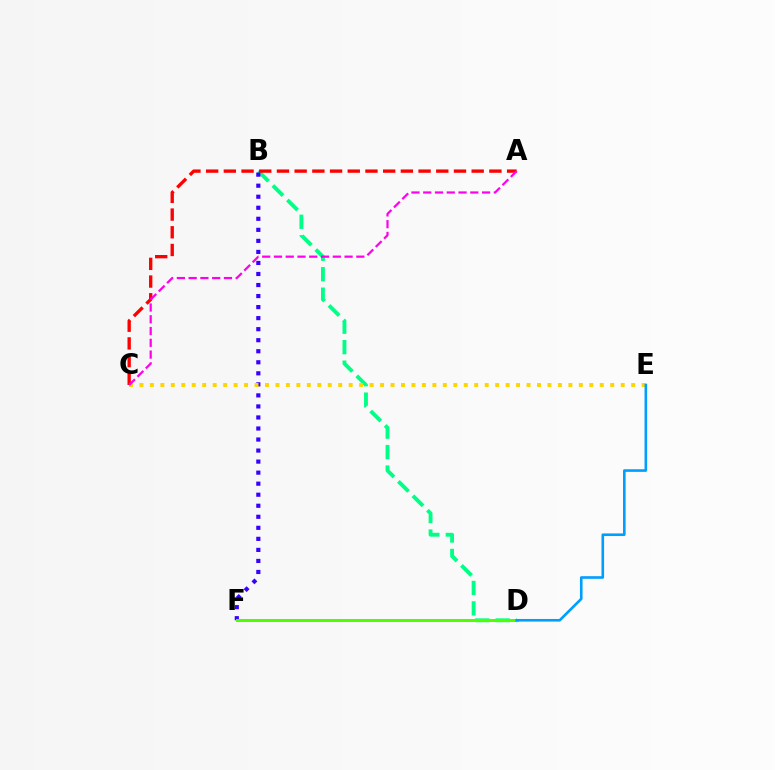{('B', 'D'): [{'color': '#00ff86', 'line_style': 'dashed', 'thickness': 2.78}], ('A', 'C'): [{'color': '#ff0000', 'line_style': 'dashed', 'thickness': 2.4}, {'color': '#ff00ed', 'line_style': 'dashed', 'thickness': 1.6}], ('B', 'F'): [{'color': '#3700ff', 'line_style': 'dotted', 'thickness': 3.0}], ('C', 'E'): [{'color': '#ffd500', 'line_style': 'dotted', 'thickness': 2.84}], ('D', 'F'): [{'color': '#4fff00', 'line_style': 'solid', 'thickness': 2.14}], ('D', 'E'): [{'color': '#009eff', 'line_style': 'solid', 'thickness': 1.89}]}